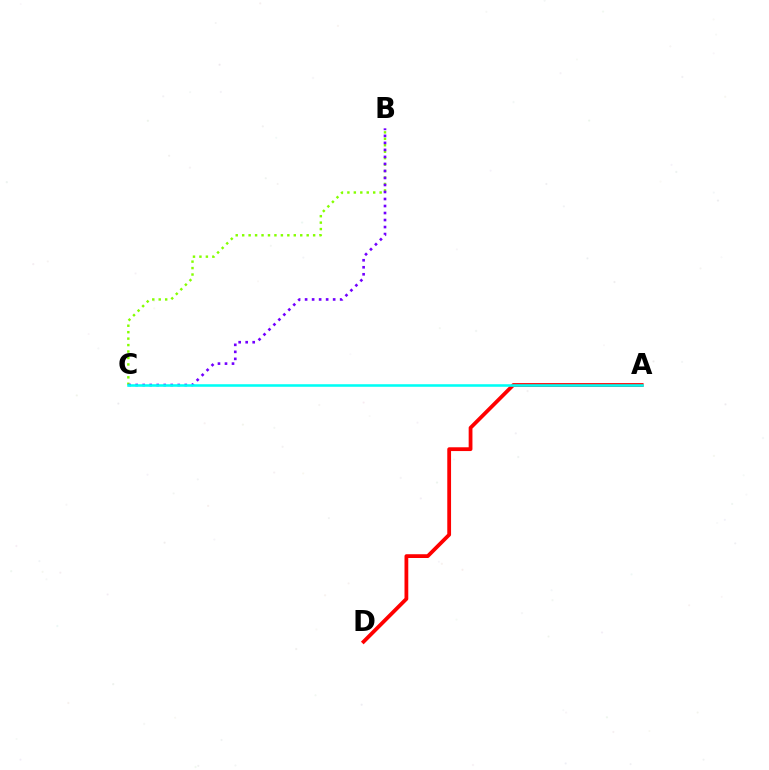{('B', 'C'): [{'color': '#84ff00', 'line_style': 'dotted', 'thickness': 1.75}, {'color': '#7200ff', 'line_style': 'dotted', 'thickness': 1.91}], ('A', 'D'): [{'color': '#ff0000', 'line_style': 'solid', 'thickness': 2.72}], ('A', 'C'): [{'color': '#00fff6', 'line_style': 'solid', 'thickness': 1.85}]}